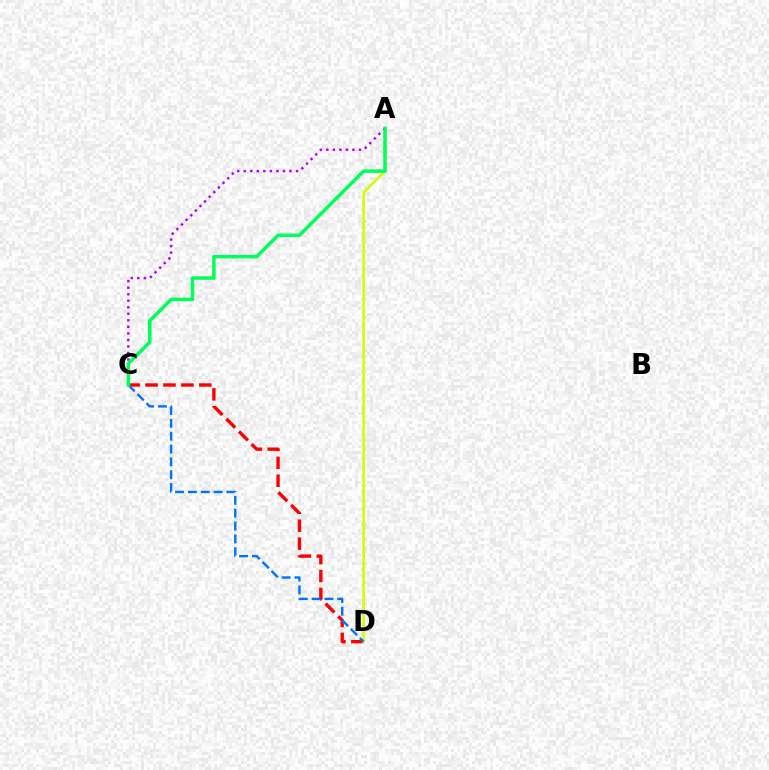{('C', 'D'): [{'color': '#ff0000', 'line_style': 'dashed', 'thickness': 2.44}, {'color': '#0074ff', 'line_style': 'dashed', 'thickness': 1.74}], ('A', 'D'): [{'color': '#d1ff00', 'line_style': 'solid', 'thickness': 1.86}], ('A', 'C'): [{'color': '#b900ff', 'line_style': 'dotted', 'thickness': 1.77}, {'color': '#00ff5c', 'line_style': 'solid', 'thickness': 2.51}]}